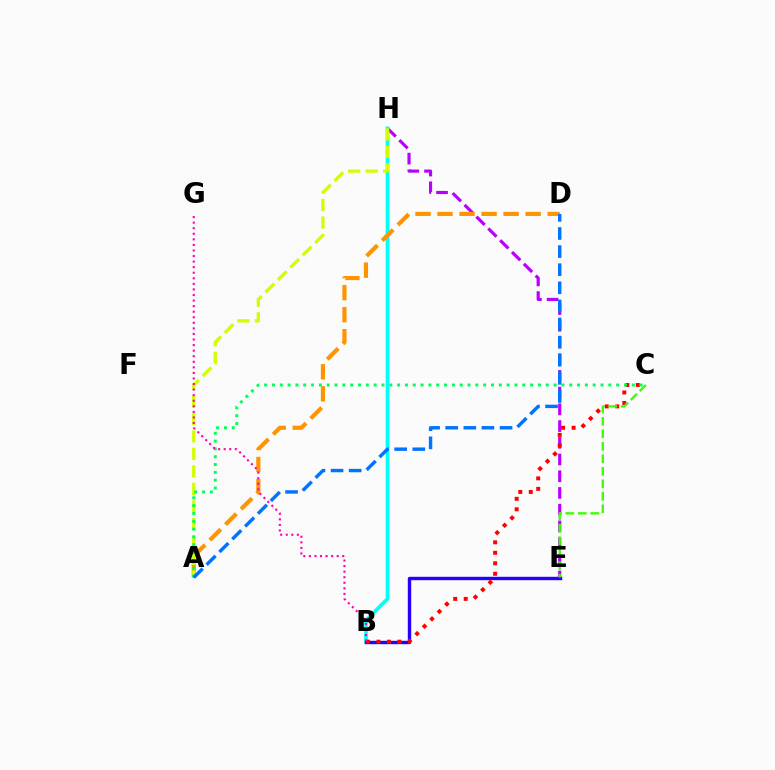{('E', 'H'): [{'color': '#b900ff', 'line_style': 'dashed', 'thickness': 2.27}], ('B', 'H'): [{'color': '#00fff6', 'line_style': 'solid', 'thickness': 2.64}], ('B', 'E'): [{'color': '#2500ff', 'line_style': 'solid', 'thickness': 2.45}], ('A', 'D'): [{'color': '#ff9400', 'line_style': 'dashed', 'thickness': 2.99}, {'color': '#0074ff', 'line_style': 'dashed', 'thickness': 2.46}], ('B', 'C'): [{'color': '#ff0000', 'line_style': 'dotted', 'thickness': 2.85}], ('A', 'H'): [{'color': '#d1ff00', 'line_style': 'dashed', 'thickness': 2.38}], ('A', 'C'): [{'color': '#00ff5c', 'line_style': 'dotted', 'thickness': 2.13}], ('C', 'E'): [{'color': '#3dff00', 'line_style': 'dashed', 'thickness': 1.7}], ('B', 'G'): [{'color': '#ff00ac', 'line_style': 'dotted', 'thickness': 1.51}]}